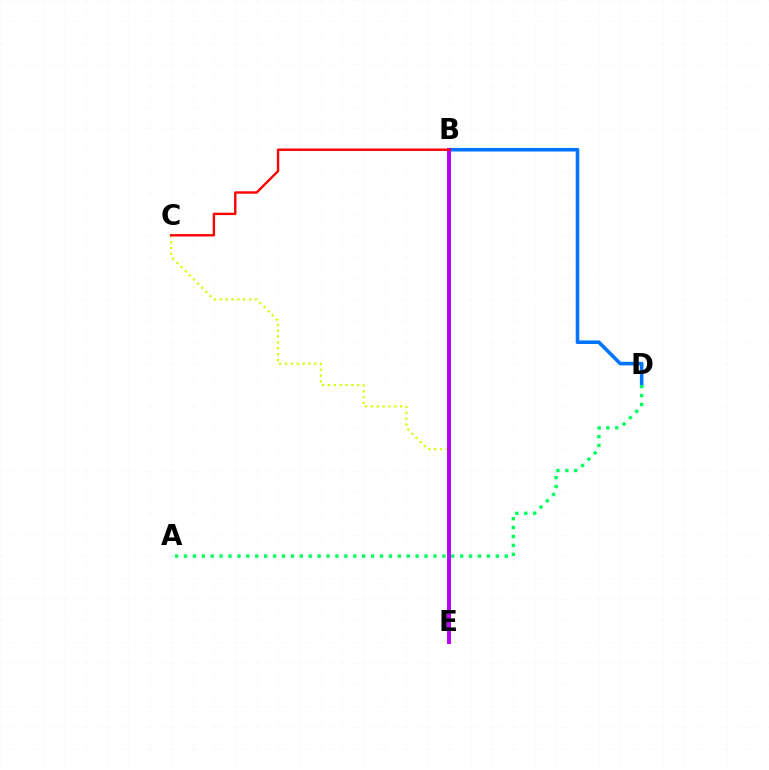{('C', 'E'): [{'color': '#d1ff00', 'line_style': 'dotted', 'thickness': 1.59}], ('B', 'D'): [{'color': '#0074ff', 'line_style': 'solid', 'thickness': 2.58}], ('A', 'D'): [{'color': '#00ff5c', 'line_style': 'dotted', 'thickness': 2.42}], ('B', 'E'): [{'color': '#b900ff', 'line_style': 'solid', 'thickness': 2.84}], ('B', 'C'): [{'color': '#ff0000', 'line_style': 'solid', 'thickness': 1.71}]}